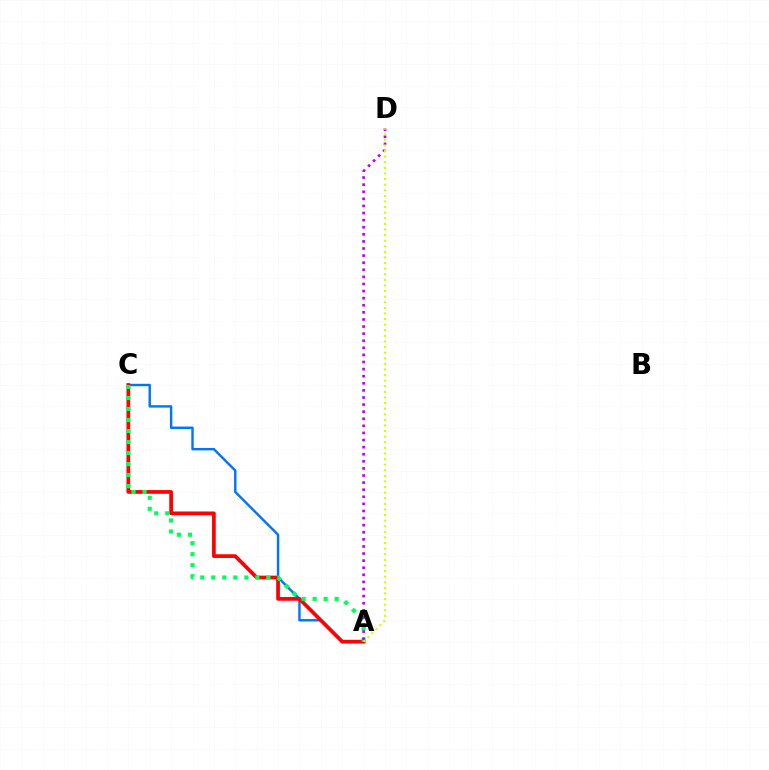{('A', 'C'): [{'color': '#0074ff', 'line_style': 'solid', 'thickness': 1.74}, {'color': '#ff0000', 'line_style': 'solid', 'thickness': 2.67}, {'color': '#00ff5c', 'line_style': 'dotted', 'thickness': 2.99}], ('A', 'D'): [{'color': '#b900ff', 'line_style': 'dotted', 'thickness': 1.93}, {'color': '#d1ff00', 'line_style': 'dotted', 'thickness': 1.52}]}